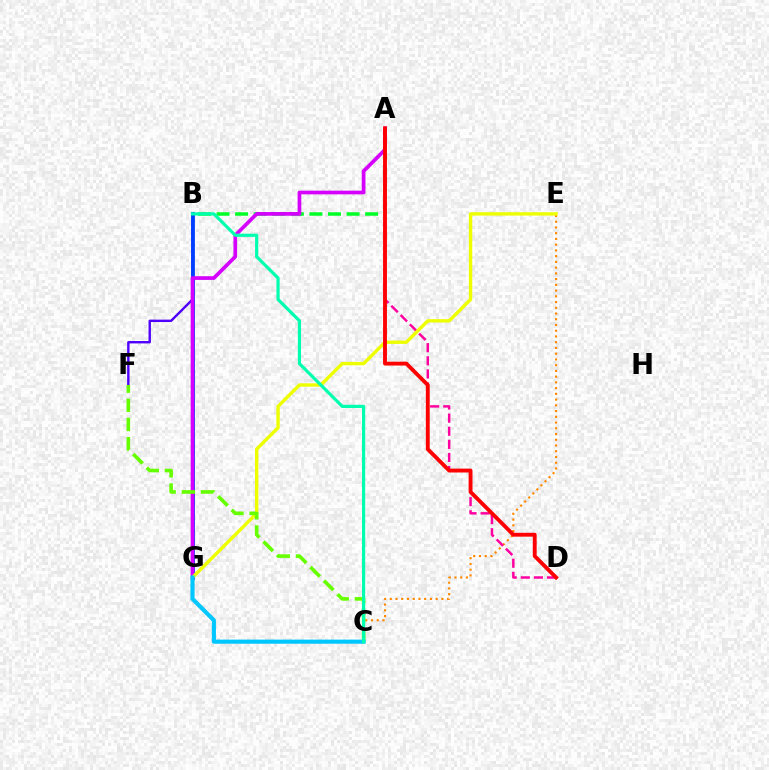{('A', 'B'): [{'color': '#00ff27', 'line_style': 'dashed', 'thickness': 2.52}], ('C', 'E'): [{'color': '#ff8800', 'line_style': 'dotted', 'thickness': 1.56}], ('B', 'F'): [{'color': '#4f00ff', 'line_style': 'solid', 'thickness': 1.73}], ('A', 'D'): [{'color': '#ff00a0', 'line_style': 'dashed', 'thickness': 1.78}, {'color': '#ff0000', 'line_style': 'solid', 'thickness': 2.79}], ('B', 'G'): [{'color': '#003fff', 'line_style': 'solid', 'thickness': 2.73}], ('A', 'G'): [{'color': '#d600ff', 'line_style': 'solid', 'thickness': 2.66}], ('E', 'G'): [{'color': '#eeff00', 'line_style': 'solid', 'thickness': 2.43}], ('C', 'F'): [{'color': '#66ff00', 'line_style': 'dashed', 'thickness': 2.6}], ('C', 'G'): [{'color': '#00c7ff', 'line_style': 'solid', 'thickness': 2.97}], ('B', 'C'): [{'color': '#00ffaf', 'line_style': 'solid', 'thickness': 2.29}]}